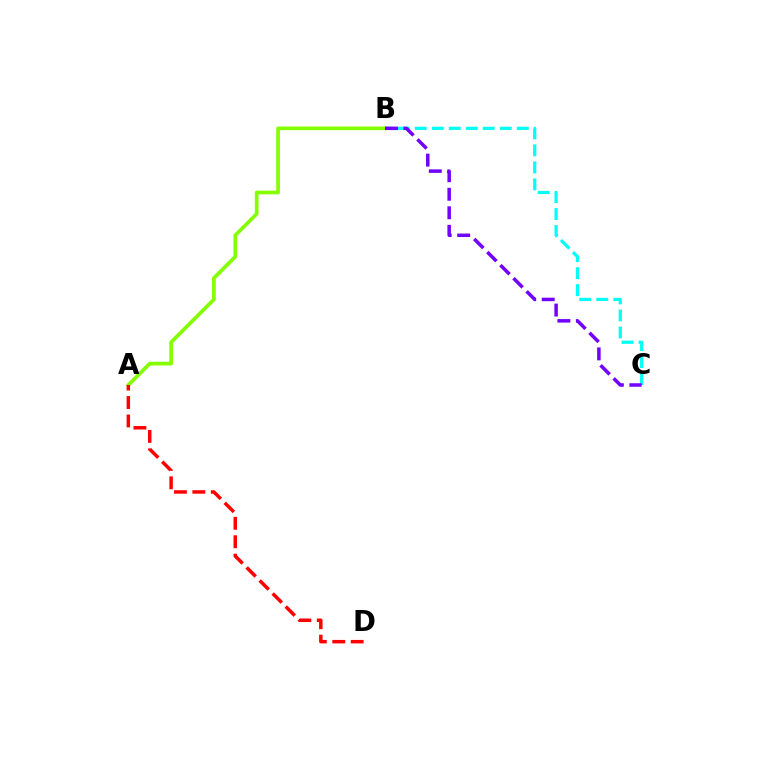{('A', 'B'): [{'color': '#84ff00', 'line_style': 'solid', 'thickness': 2.66}], ('A', 'D'): [{'color': '#ff0000', 'line_style': 'dashed', 'thickness': 2.5}], ('B', 'C'): [{'color': '#00fff6', 'line_style': 'dashed', 'thickness': 2.31}, {'color': '#7200ff', 'line_style': 'dashed', 'thickness': 2.52}]}